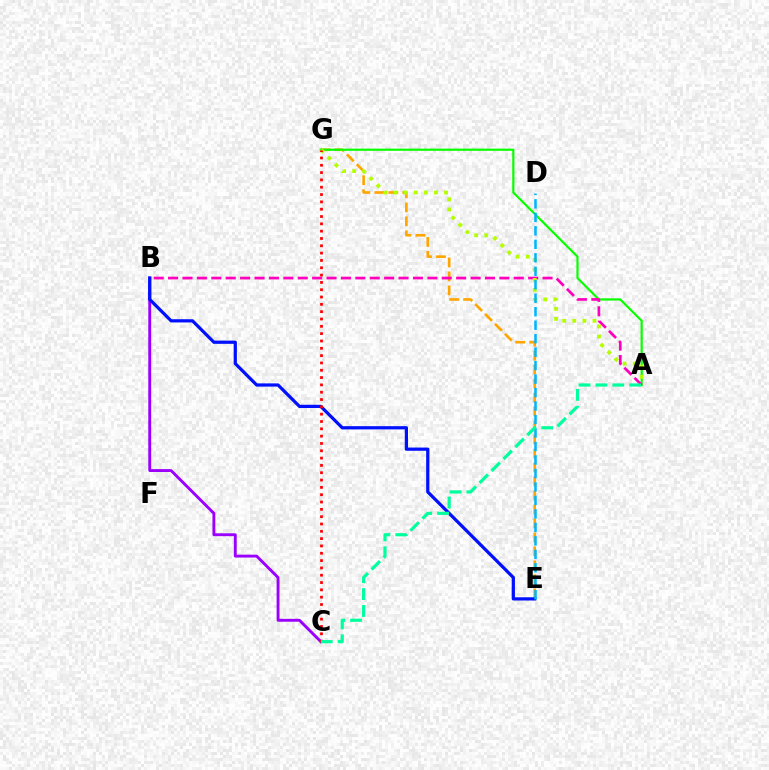{('E', 'G'): [{'color': '#ffa500', 'line_style': 'dashed', 'thickness': 1.9}], ('A', 'G'): [{'color': '#08ff00', 'line_style': 'solid', 'thickness': 1.58}, {'color': '#b3ff00', 'line_style': 'dotted', 'thickness': 2.74}], ('B', 'C'): [{'color': '#9b00ff', 'line_style': 'solid', 'thickness': 2.08}], ('A', 'B'): [{'color': '#ff00bd', 'line_style': 'dashed', 'thickness': 1.96}], ('B', 'E'): [{'color': '#0010ff', 'line_style': 'solid', 'thickness': 2.32}], ('C', 'G'): [{'color': '#ff0000', 'line_style': 'dotted', 'thickness': 1.99}], ('D', 'E'): [{'color': '#00b5ff', 'line_style': 'dashed', 'thickness': 1.83}], ('A', 'C'): [{'color': '#00ff9d', 'line_style': 'dashed', 'thickness': 2.3}]}